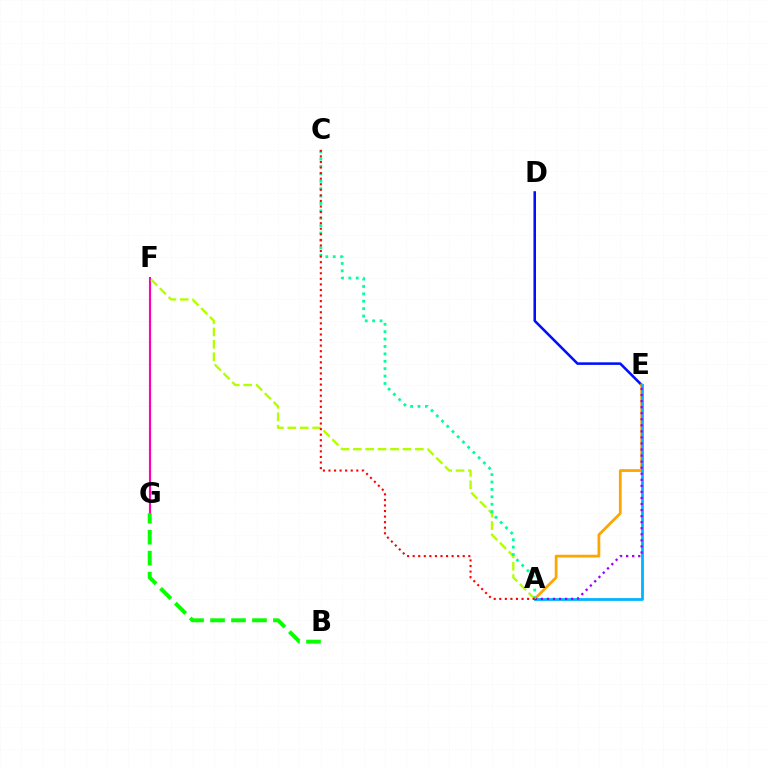{('D', 'E'): [{'color': '#0010ff', 'line_style': 'solid', 'thickness': 1.84}], ('A', 'E'): [{'color': '#ffa500', 'line_style': 'solid', 'thickness': 1.98}, {'color': '#00b5ff', 'line_style': 'solid', 'thickness': 2.0}, {'color': '#9b00ff', 'line_style': 'dotted', 'thickness': 1.65}], ('F', 'G'): [{'color': '#ff00bd', 'line_style': 'solid', 'thickness': 1.54}], ('A', 'F'): [{'color': '#b3ff00', 'line_style': 'dashed', 'thickness': 1.68}], ('B', 'G'): [{'color': '#08ff00', 'line_style': 'dashed', 'thickness': 2.85}], ('A', 'C'): [{'color': '#00ff9d', 'line_style': 'dotted', 'thickness': 2.01}, {'color': '#ff0000', 'line_style': 'dotted', 'thickness': 1.51}]}